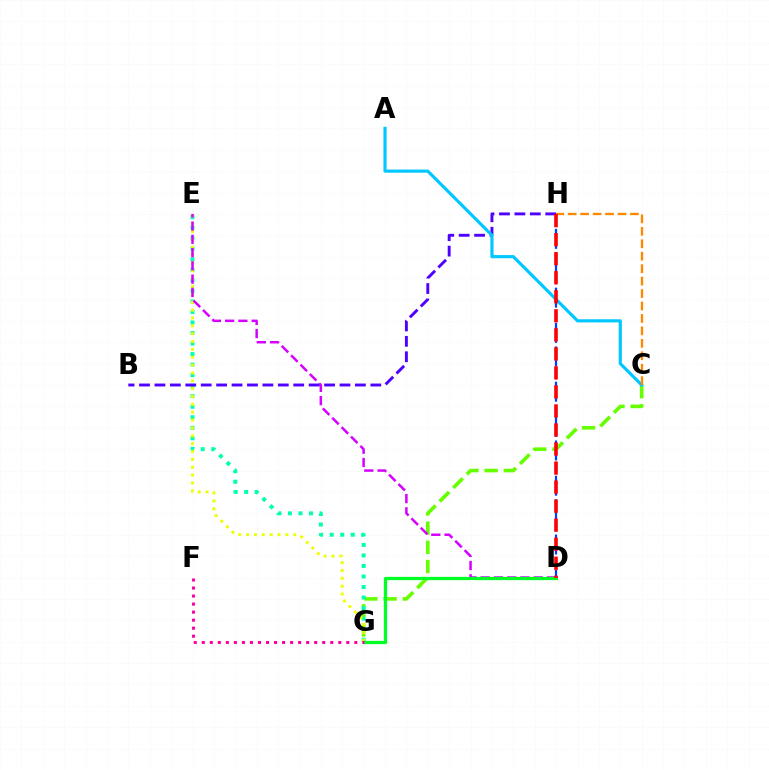{('C', 'G'): [{'color': '#66ff00', 'line_style': 'dashed', 'thickness': 2.61}], ('E', 'G'): [{'color': '#00ffaf', 'line_style': 'dotted', 'thickness': 2.86}, {'color': '#eeff00', 'line_style': 'dotted', 'thickness': 2.13}], ('D', 'E'): [{'color': '#d600ff', 'line_style': 'dashed', 'thickness': 1.8}], ('D', 'H'): [{'color': '#003fff', 'line_style': 'dashed', 'thickness': 1.6}, {'color': '#ff0000', 'line_style': 'dashed', 'thickness': 2.59}], ('B', 'H'): [{'color': '#4f00ff', 'line_style': 'dashed', 'thickness': 2.09}], ('A', 'C'): [{'color': '#00c7ff', 'line_style': 'solid', 'thickness': 2.27}], ('C', 'H'): [{'color': '#ff8800', 'line_style': 'dashed', 'thickness': 1.69}], ('D', 'G'): [{'color': '#00ff27', 'line_style': 'solid', 'thickness': 2.36}], ('F', 'G'): [{'color': '#ff00a0', 'line_style': 'dotted', 'thickness': 2.18}]}